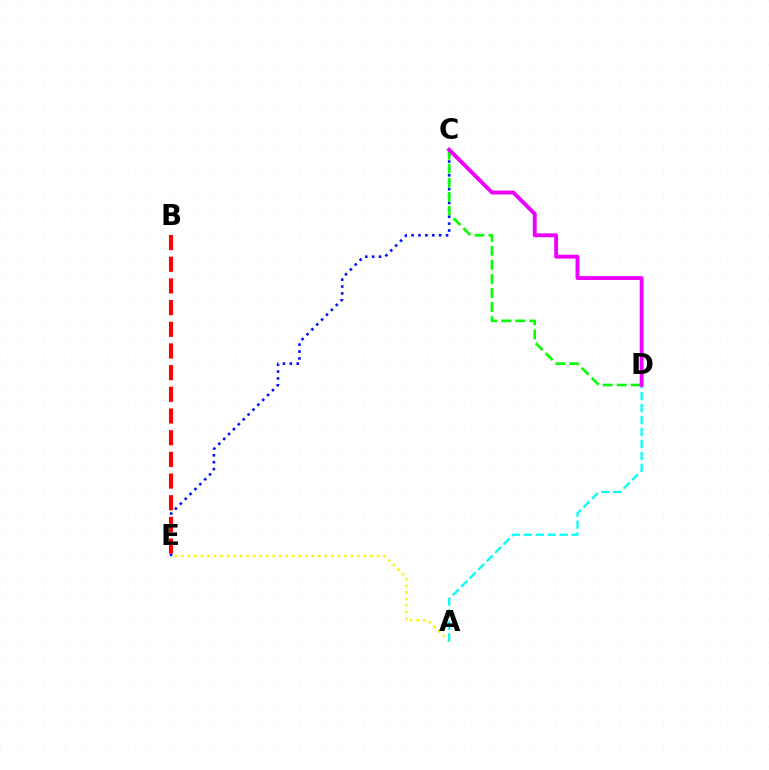{('A', 'E'): [{'color': '#fcf500', 'line_style': 'dotted', 'thickness': 1.77}], ('A', 'D'): [{'color': '#00fff6', 'line_style': 'dashed', 'thickness': 1.63}], ('C', 'E'): [{'color': '#0010ff', 'line_style': 'dotted', 'thickness': 1.87}], ('B', 'E'): [{'color': '#ff0000', 'line_style': 'dashed', 'thickness': 2.95}], ('C', 'D'): [{'color': '#08ff00', 'line_style': 'dashed', 'thickness': 1.91}, {'color': '#ee00ff', 'line_style': 'solid', 'thickness': 2.79}]}